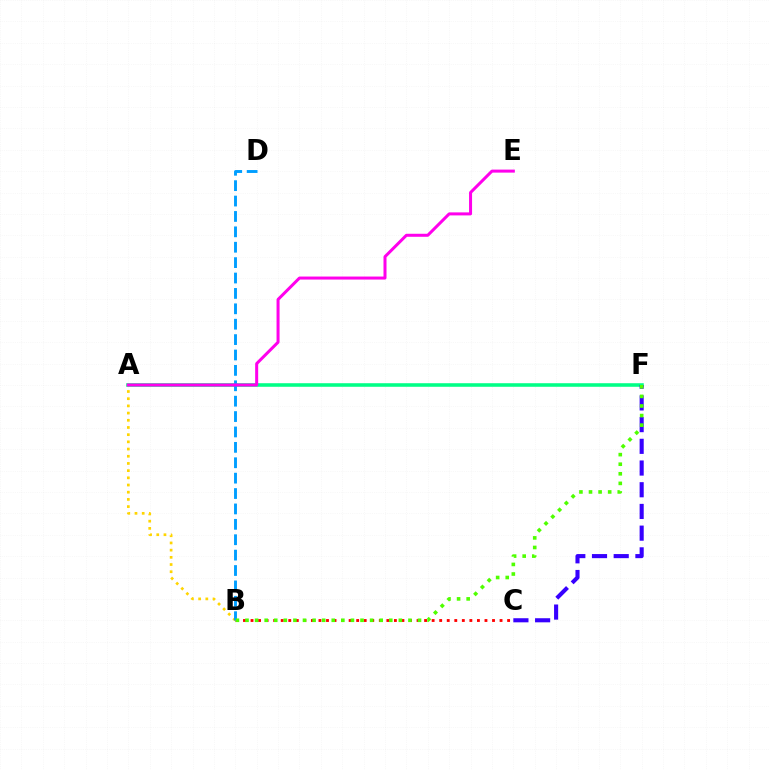{('A', 'B'): [{'color': '#ffd500', 'line_style': 'dotted', 'thickness': 1.95}], ('B', 'C'): [{'color': '#ff0000', 'line_style': 'dotted', 'thickness': 2.05}], ('A', 'F'): [{'color': '#00ff86', 'line_style': 'solid', 'thickness': 2.57}], ('B', 'D'): [{'color': '#009eff', 'line_style': 'dashed', 'thickness': 2.09}], ('C', 'F'): [{'color': '#3700ff', 'line_style': 'dashed', 'thickness': 2.95}], ('B', 'F'): [{'color': '#4fff00', 'line_style': 'dotted', 'thickness': 2.6}], ('A', 'E'): [{'color': '#ff00ed', 'line_style': 'solid', 'thickness': 2.17}]}